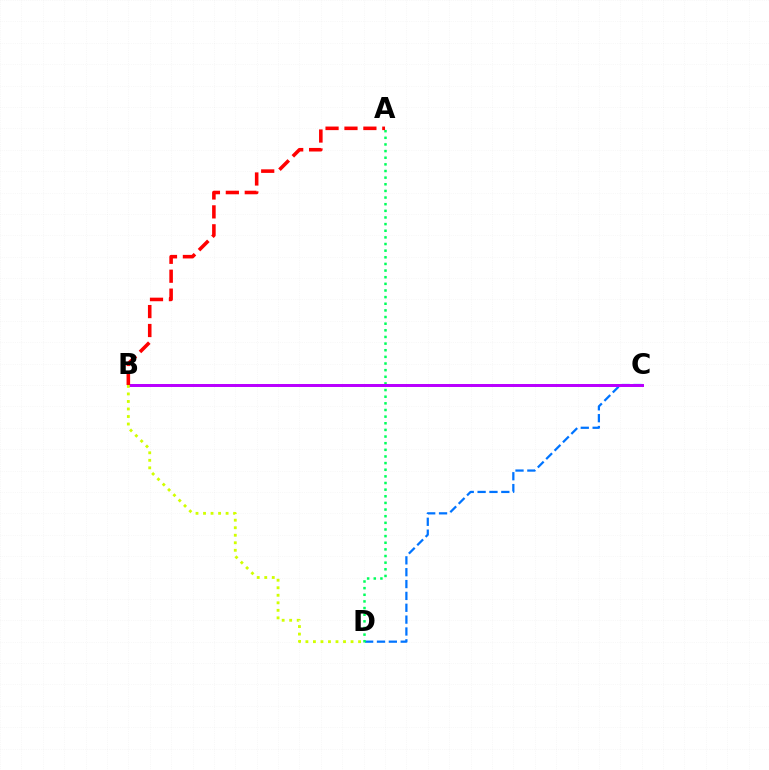{('C', 'D'): [{'color': '#0074ff', 'line_style': 'dashed', 'thickness': 1.61}], ('A', 'D'): [{'color': '#00ff5c', 'line_style': 'dotted', 'thickness': 1.8}], ('B', 'C'): [{'color': '#b900ff', 'line_style': 'solid', 'thickness': 2.15}], ('B', 'D'): [{'color': '#d1ff00', 'line_style': 'dotted', 'thickness': 2.04}], ('A', 'B'): [{'color': '#ff0000', 'line_style': 'dashed', 'thickness': 2.57}]}